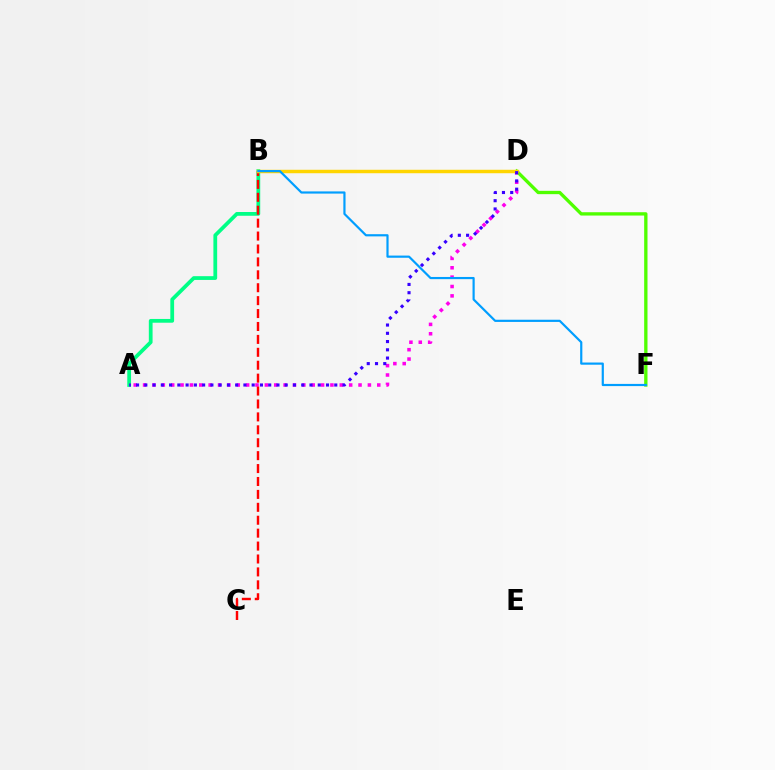{('A', 'D'): [{'color': '#ff00ed', 'line_style': 'dotted', 'thickness': 2.54}, {'color': '#3700ff', 'line_style': 'dotted', 'thickness': 2.24}], ('D', 'F'): [{'color': '#4fff00', 'line_style': 'solid', 'thickness': 2.39}], ('A', 'B'): [{'color': '#00ff86', 'line_style': 'solid', 'thickness': 2.71}], ('B', 'C'): [{'color': '#ff0000', 'line_style': 'dashed', 'thickness': 1.75}], ('B', 'D'): [{'color': '#ffd500', 'line_style': 'solid', 'thickness': 2.49}], ('B', 'F'): [{'color': '#009eff', 'line_style': 'solid', 'thickness': 1.57}]}